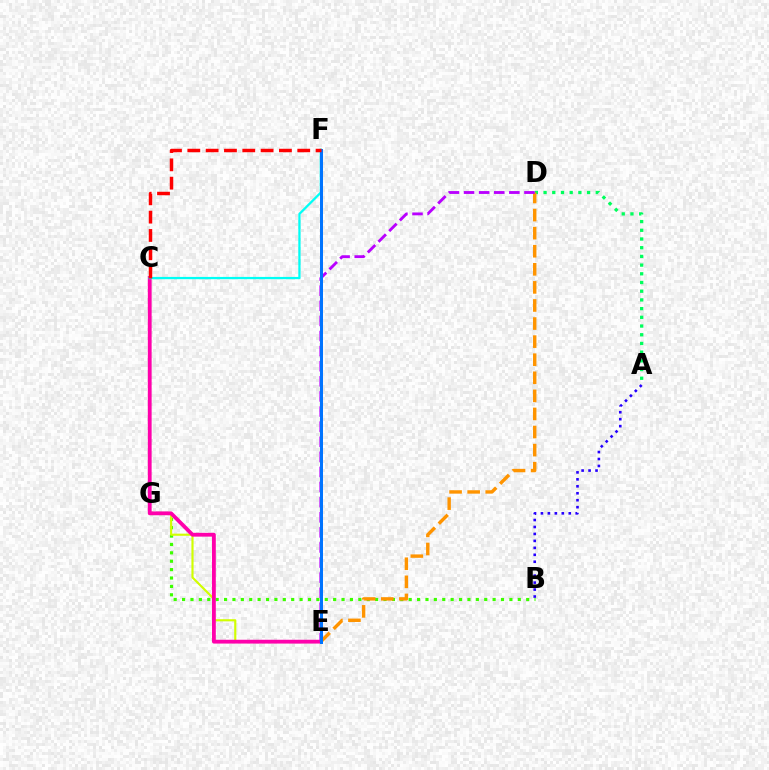{('B', 'G'): [{'color': '#3dff00', 'line_style': 'dotted', 'thickness': 2.28}], ('A', 'D'): [{'color': '#00ff5c', 'line_style': 'dotted', 'thickness': 2.36}], ('A', 'B'): [{'color': '#2500ff', 'line_style': 'dotted', 'thickness': 1.89}], ('E', 'G'): [{'color': '#d1ff00', 'line_style': 'solid', 'thickness': 1.54}], ('C', 'E'): [{'color': '#ff00ac', 'line_style': 'solid', 'thickness': 2.74}], ('D', 'E'): [{'color': '#ff9400', 'line_style': 'dashed', 'thickness': 2.46}, {'color': '#b900ff', 'line_style': 'dashed', 'thickness': 2.05}], ('C', 'F'): [{'color': '#00fff6', 'line_style': 'solid', 'thickness': 1.64}, {'color': '#ff0000', 'line_style': 'dashed', 'thickness': 2.49}], ('E', 'F'): [{'color': '#0074ff', 'line_style': 'solid', 'thickness': 2.15}]}